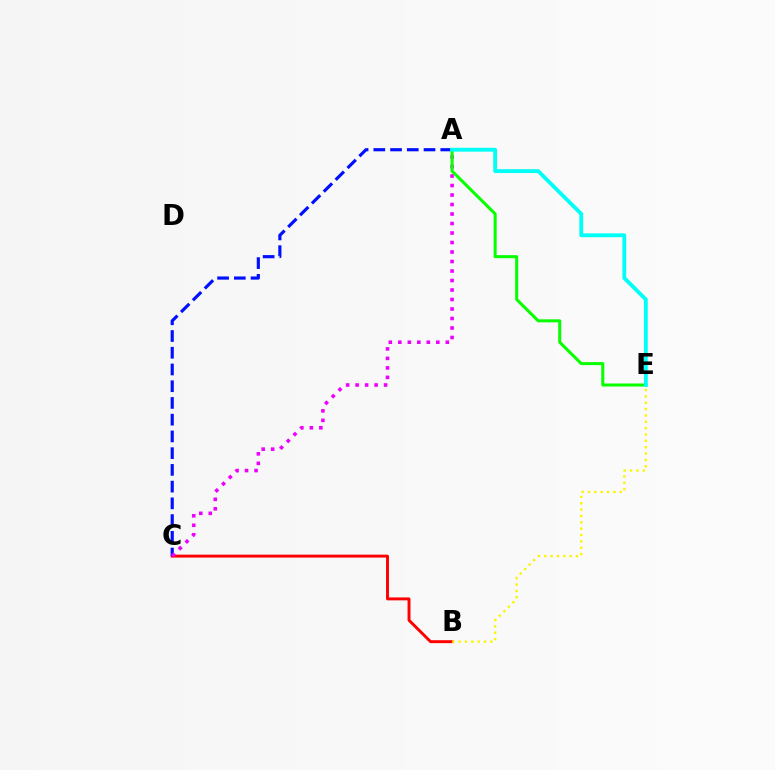{('B', 'C'): [{'color': '#ff0000', 'line_style': 'solid', 'thickness': 2.11}], ('A', 'C'): [{'color': '#0010ff', 'line_style': 'dashed', 'thickness': 2.27}, {'color': '#ee00ff', 'line_style': 'dotted', 'thickness': 2.58}], ('A', 'E'): [{'color': '#08ff00', 'line_style': 'solid', 'thickness': 2.19}, {'color': '#00fff6', 'line_style': 'solid', 'thickness': 2.77}], ('B', 'E'): [{'color': '#fcf500', 'line_style': 'dotted', 'thickness': 1.72}]}